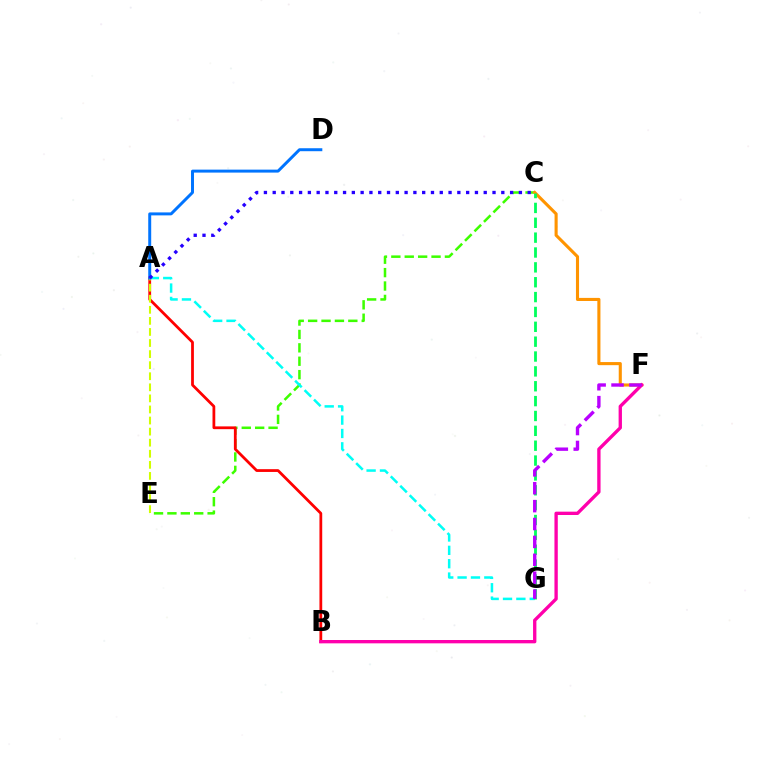{('C', 'E'): [{'color': '#3dff00', 'line_style': 'dashed', 'thickness': 1.82}], ('C', 'F'): [{'color': '#ff9400', 'line_style': 'solid', 'thickness': 2.23}], ('A', 'B'): [{'color': '#ff0000', 'line_style': 'solid', 'thickness': 2.0}], ('B', 'F'): [{'color': '#ff00ac', 'line_style': 'solid', 'thickness': 2.4}], ('A', 'G'): [{'color': '#00fff6', 'line_style': 'dashed', 'thickness': 1.82}], ('A', 'E'): [{'color': '#d1ff00', 'line_style': 'dashed', 'thickness': 1.5}], ('C', 'G'): [{'color': '#00ff5c', 'line_style': 'dashed', 'thickness': 2.02}], ('A', 'D'): [{'color': '#0074ff', 'line_style': 'solid', 'thickness': 2.13}], ('A', 'C'): [{'color': '#2500ff', 'line_style': 'dotted', 'thickness': 2.39}], ('F', 'G'): [{'color': '#b900ff', 'line_style': 'dashed', 'thickness': 2.43}]}